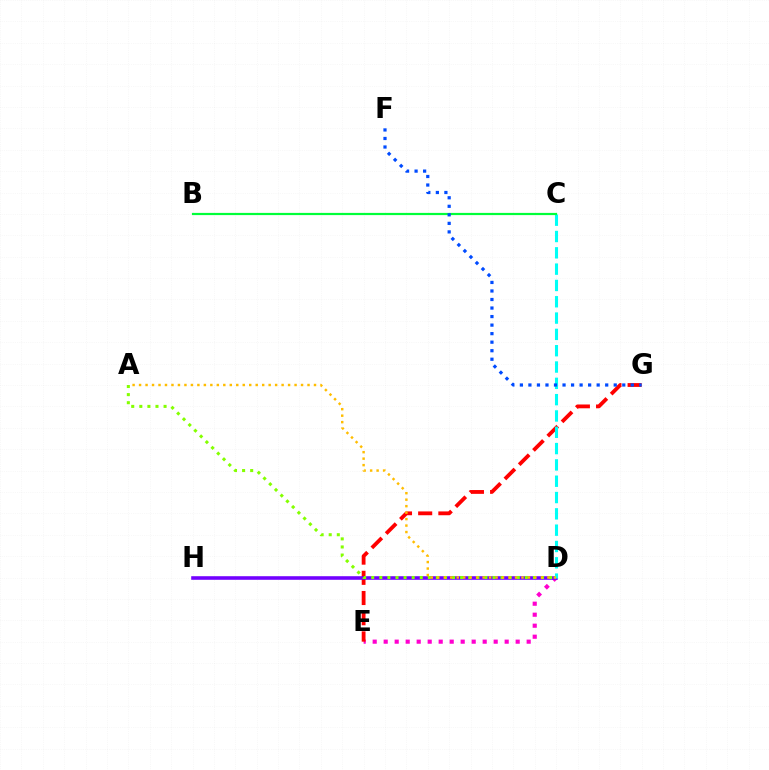{('D', 'E'): [{'color': '#ff00cf', 'line_style': 'dotted', 'thickness': 2.99}], ('E', 'G'): [{'color': '#ff0000', 'line_style': 'dashed', 'thickness': 2.74}], ('D', 'H'): [{'color': '#7200ff', 'line_style': 'solid', 'thickness': 2.58}], ('A', 'D'): [{'color': '#84ff00', 'line_style': 'dotted', 'thickness': 2.2}, {'color': '#ffbd00', 'line_style': 'dotted', 'thickness': 1.76}], ('C', 'D'): [{'color': '#00fff6', 'line_style': 'dashed', 'thickness': 2.22}], ('B', 'C'): [{'color': '#00ff39', 'line_style': 'solid', 'thickness': 1.59}], ('F', 'G'): [{'color': '#004bff', 'line_style': 'dotted', 'thickness': 2.32}]}